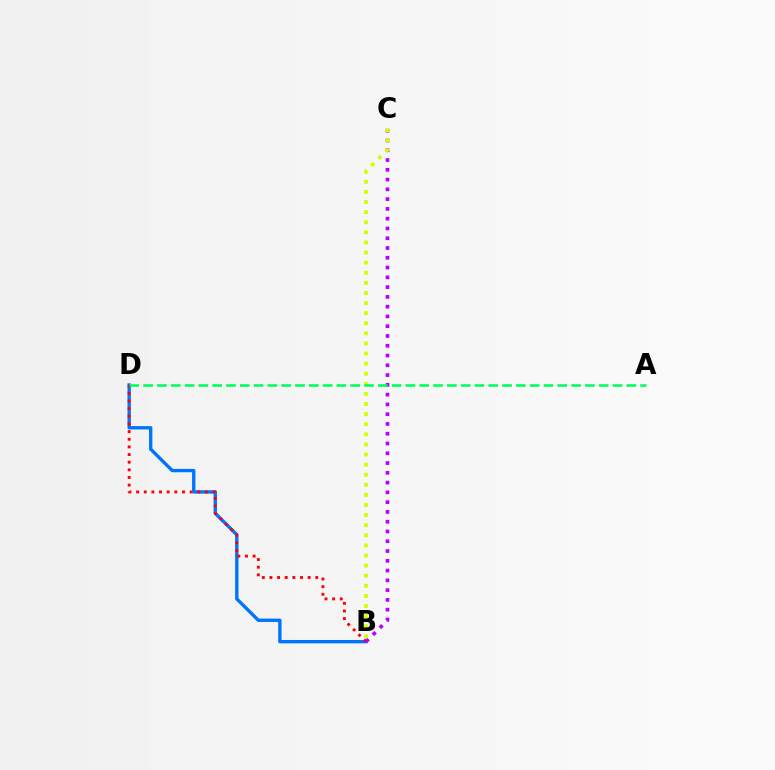{('B', 'D'): [{'color': '#0074ff', 'line_style': 'solid', 'thickness': 2.42}, {'color': '#ff0000', 'line_style': 'dotted', 'thickness': 2.08}], ('B', 'C'): [{'color': '#b900ff', 'line_style': 'dotted', 'thickness': 2.66}, {'color': '#d1ff00', 'line_style': 'dotted', 'thickness': 2.74}], ('A', 'D'): [{'color': '#00ff5c', 'line_style': 'dashed', 'thickness': 1.88}]}